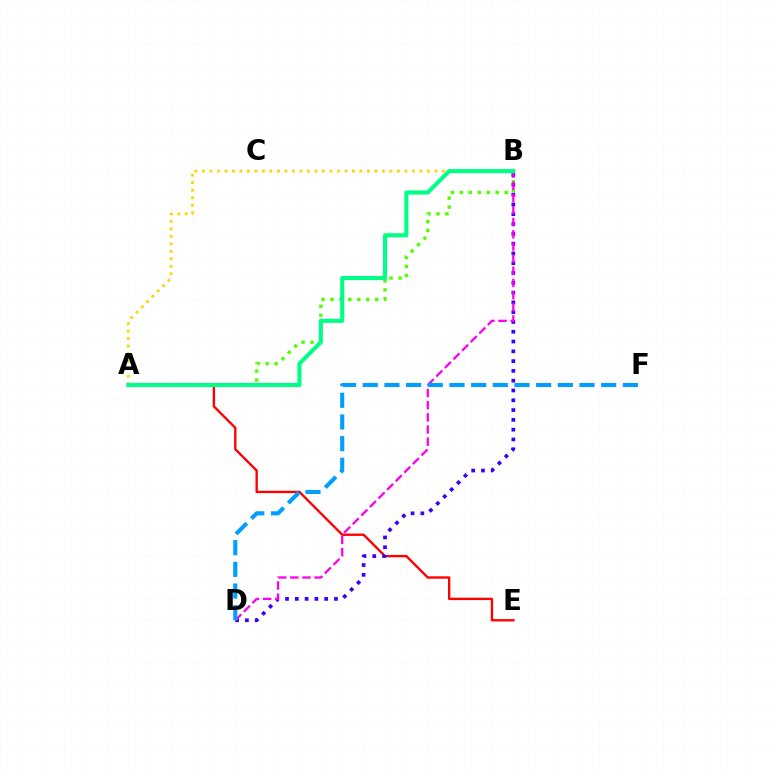{('A', 'B'): [{'color': '#4fff00', 'line_style': 'dotted', 'thickness': 2.43}, {'color': '#ffd500', 'line_style': 'dotted', 'thickness': 2.04}, {'color': '#00ff86', 'line_style': 'solid', 'thickness': 2.95}], ('A', 'E'): [{'color': '#ff0000', 'line_style': 'solid', 'thickness': 1.7}], ('B', 'D'): [{'color': '#3700ff', 'line_style': 'dotted', 'thickness': 2.66}, {'color': '#ff00ed', 'line_style': 'dashed', 'thickness': 1.65}], ('D', 'F'): [{'color': '#009eff', 'line_style': 'dashed', 'thickness': 2.94}]}